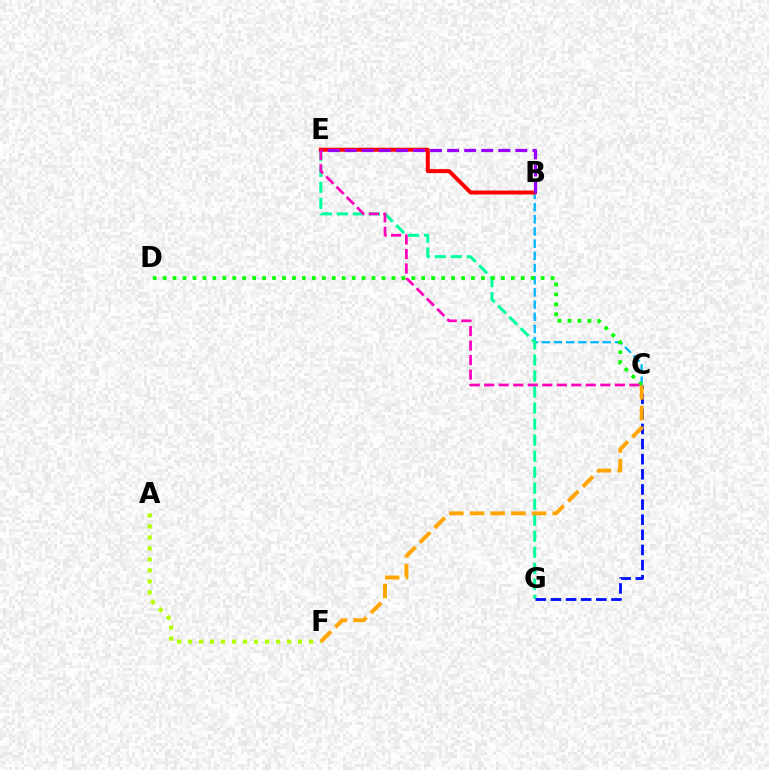{('B', 'C'): [{'color': '#00b5ff', 'line_style': 'dashed', 'thickness': 1.66}], ('E', 'G'): [{'color': '#00ff9d', 'line_style': 'dashed', 'thickness': 2.18}], ('A', 'F'): [{'color': '#b3ff00', 'line_style': 'dotted', 'thickness': 2.99}], ('B', 'E'): [{'color': '#ff0000', 'line_style': 'solid', 'thickness': 2.87}, {'color': '#9b00ff', 'line_style': 'dashed', 'thickness': 2.32}], ('C', 'G'): [{'color': '#0010ff', 'line_style': 'dashed', 'thickness': 2.06}], ('C', 'D'): [{'color': '#08ff00', 'line_style': 'dotted', 'thickness': 2.7}], ('C', 'E'): [{'color': '#ff00bd', 'line_style': 'dashed', 'thickness': 1.97}], ('C', 'F'): [{'color': '#ffa500', 'line_style': 'dashed', 'thickness': 2.81}]}